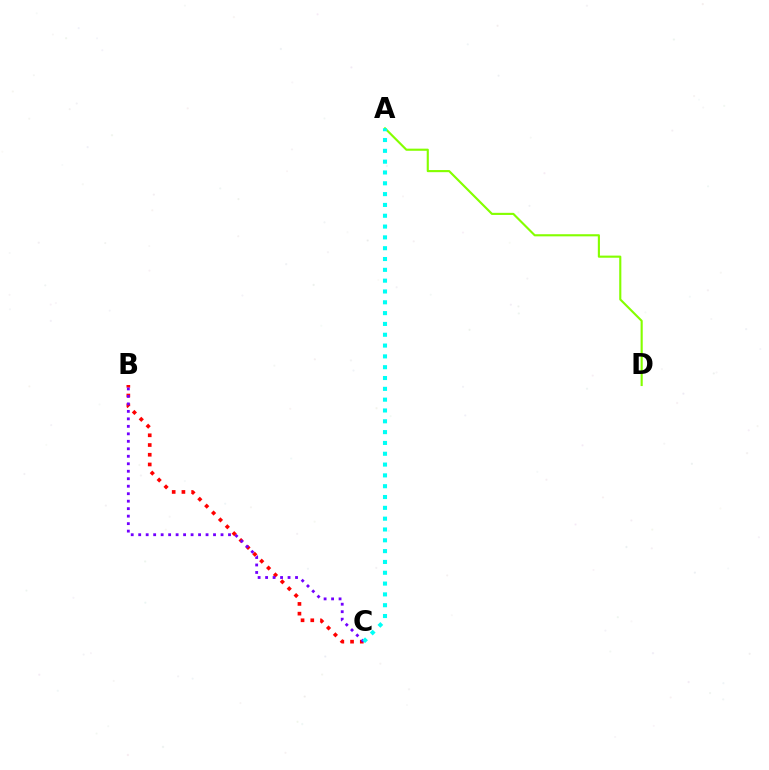{('B', 'C'): [{'color': '#ff0000', 'line_style': 'dotted', 'thickness': 2.64}, {'color': '#7200ff', 'line_style': 'dotted', 'thickness': 2.03}], ('A', 'D'): [{'color': '#84ff00', 'line_style': 'solid', 'thickness': 1.53}], ('A', 'C'): [{'color': '#00fff6', 'line_style': 'dotted', 'thickness': 2.94}]}